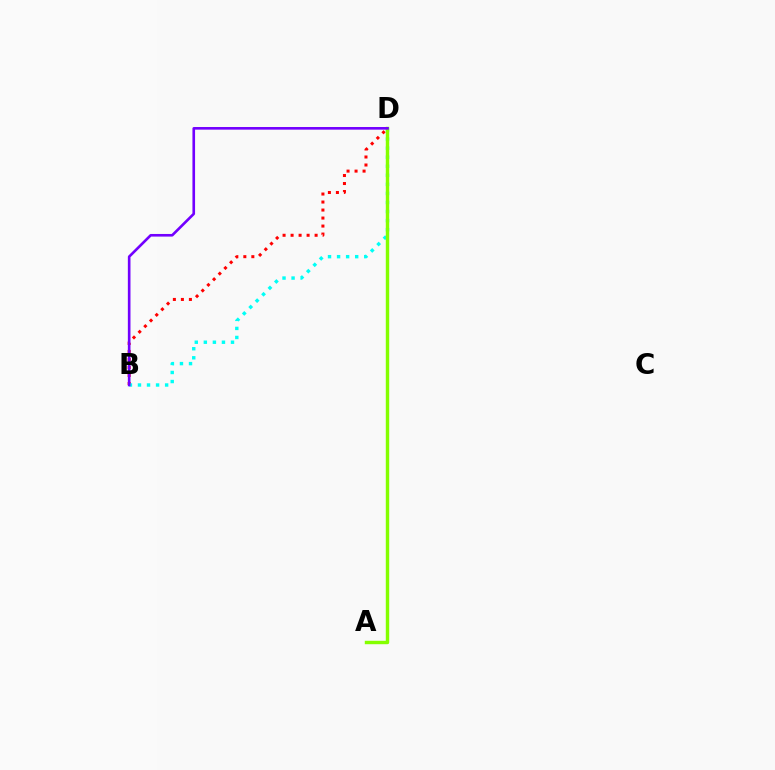{('B', 'D'): [{'color': '#ff0000', 'line_style': 'dotted', 'thickness': 2.18}, {'color': '#00fff6', 'line_style': 'dotted', 'thickness': 2.46}, {'color': '#7200ff', 'line_style': 'solid', 'thickness': 1.89}], ('A', 'D'): [{'color': '#84ff00', 'line_style': 'solid', 'thickness': 2.47}]}